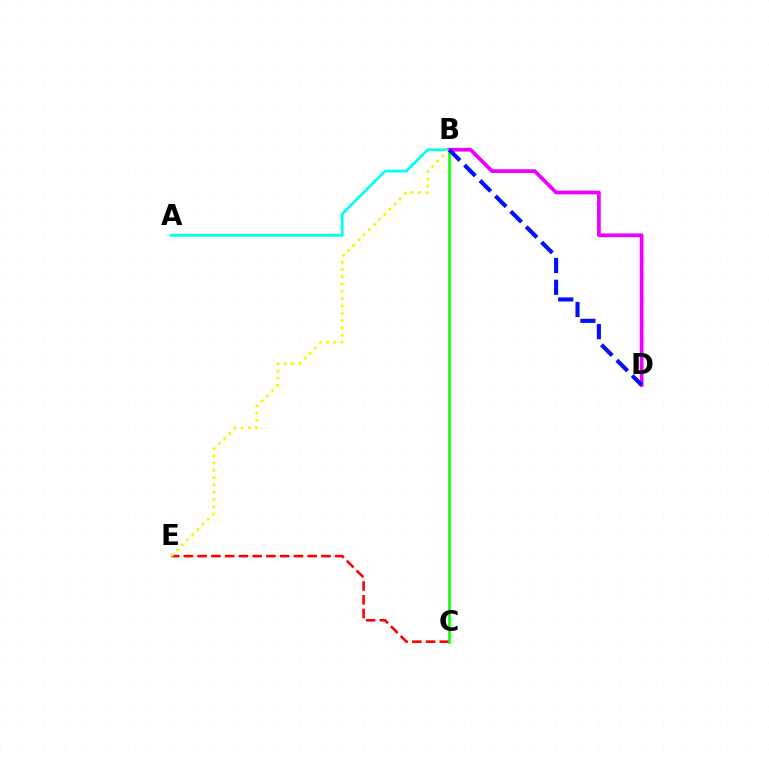{('C', 'E'): [{'color': '#ff0000', 'line_style': 'dashed', 'thickness': 1.87}], ('A', 'B'): [{'color': '#00fff6', 'line_style': 'solid', 'thickness': 1.97}], ('B', 'C'): [{'color': '#08ff00', 'line_style': 'solid', 'thickness': 1.89}], ('B', 'D'): [{'color': '#ee00ff', 'line_style': 'solid', 'thickness': 2.69}, {'color': '#0010ff', 'line_style': 'dashed', 'thickness': 2.96}], ('B', 'E'): [{'color': '#fcf500', 'line_style': 'dotted', 'thickness': 1.98}]}